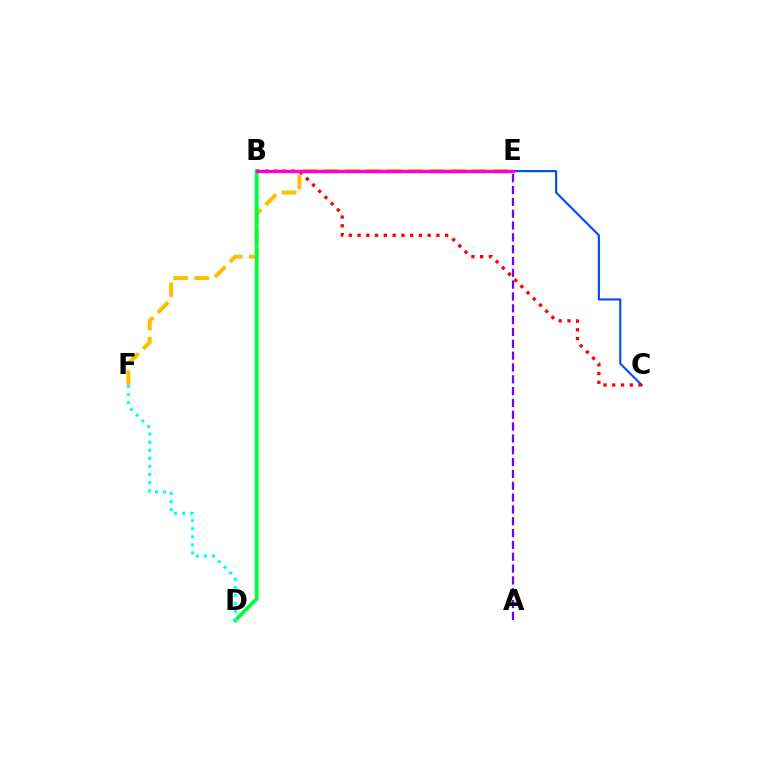{('B', 'C'): [{'color': '#004bff', 'line_style': 'solid', 'thickness': 1.53}, {'color': '#ff0000', 'line_style': 'dotted', 'thickness': 2.38}], ('A', 'E'): [{'color': '#7200ff', 'line_style': 'dashed', 'thickness': 1.61}], ('B', 'E'): [{'color': '#84ff00', 'line_style': 'solid', 'thickness': 2.15}, {'color': '#ff00cf', 'line_style': 'solid', 'thickness': 2.44}], ('E', 'F'): [{'color': '#ffbd00', 'line_style': 'dashed', 'thickness': 2.87}], ('B', 'D'): [{'color': '#00ff39', 'line_style': 'solid', 'thickness': 2.74}], ('D', 'F'): [{'color': '#00fff6', 'line_style': 'dotted', 'thickness': 2.19}]}